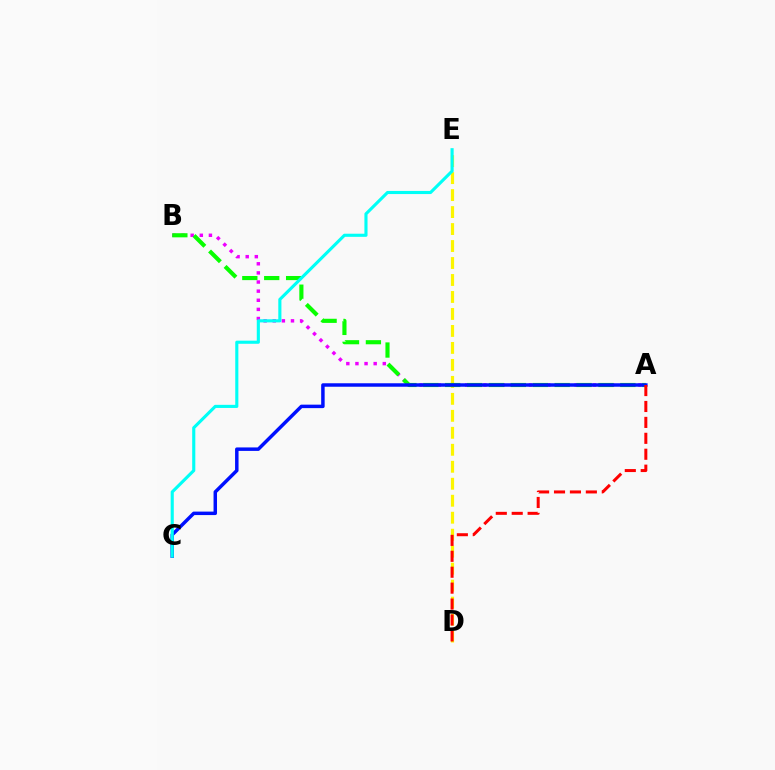{('A', 'B'): [{'color': '#ee00ff', 'line_style': 'dotted', 'thickness': 2.48}, {'color': '#08ff00', 'line_style': 'dashed', 'thickness': 2.97}], ('D', 'E'): [{'color': '#fcf500', 'line_style': 'dashed', 'thickness': 2.31}], ('A', 'C'): [{'color': '#0010ff', 'line_style': 'solid', 'thickness': 2.5}], ('A', 'D'): [{'color': '#ff0000', 'line_style': 'dashed', 'thickness': 2.16}], ('C', 'E'): [{'color': '#00fff6', 'line_style': 'solid', 'thickness': 2.24}]}